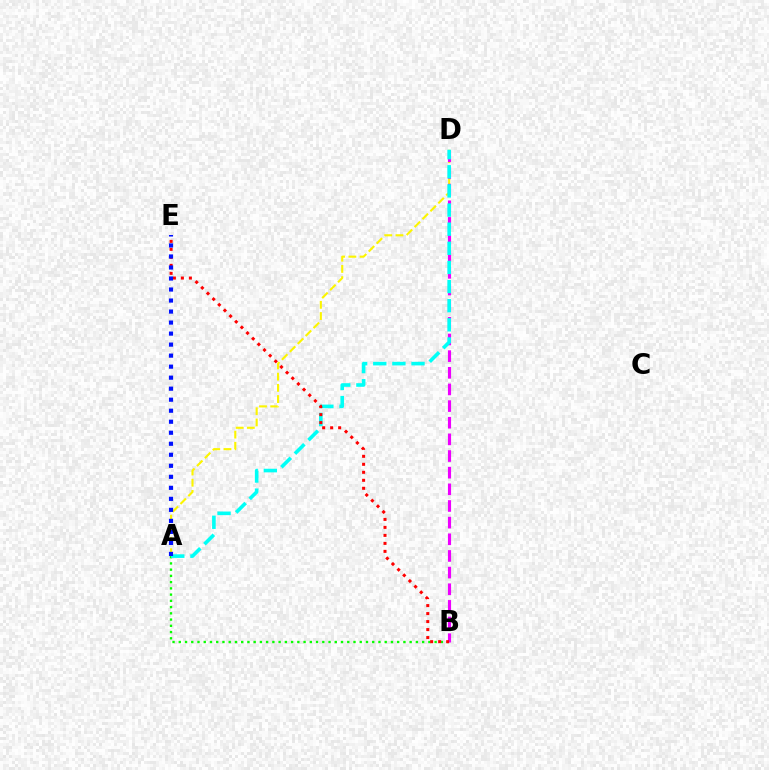{('A', 'D'): [{'color': '#fcf500', 'line_style': 'dashed', 'thickness': 1.52}, {'color': '#00fff6', 'line_style': 'dashed', 'thickness': 2.6}], ('A', 'B'): [{'color': '#08ff00', 'line_style': 'dotted', 'thickness': 1.7}], ('B', 'D'): [{'color': '#ee00ff', 'line_style': 'dashed', 'thickness': 2.26}], ('B', 'E'): [{'color': '#ff0000', 'line_style': 'dotted', 'thickness': 2.17}], ('A', 'E'): [{'color': '#0010ff', 'line_style': 'dotted', 'thickness': 2.99}]}